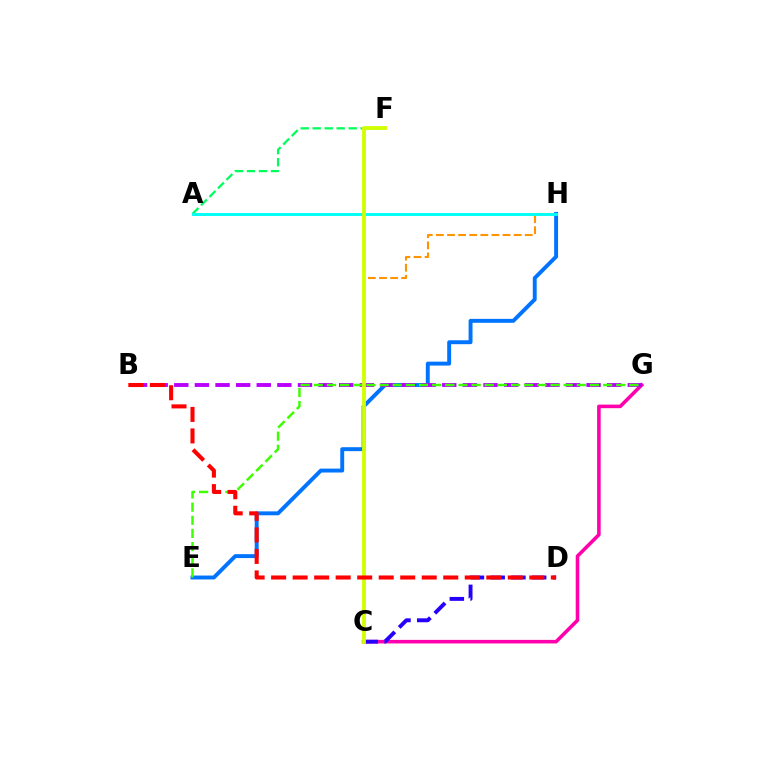{('E', 'H'): [{'color': '#0074ff', 'line_style': 'solid', 'thickness': 2.82}], ('A', 'F'): [{'color': '#00ff5c', 'line_style': 'dashed', 'thickness': 1.63}], ('C', 'G'): [{'color': '#ff00ac', 'line_style': 'solid', 'thickness': 2.57}], ('C', 'D'): [{'color': '#2500ff', 'line_style': 'dashed', 'thickness': 2.82}], ('C', 'H'): [{'color': '#ff9400', 'line_style': 'dashed', 'thickness': 1.51}], ('B', 'G'): [{'color': '#b900ff', 'line_style': 'dashed', 'thickness': 2.8}], ('E', 'G'): [{'color': '#3dff00', 'line_style': 'dashed', 'thickness': 1.79}], ('A', 'H'): [{'color': '#00fff6', 'line_style': 'solid', 'thickness': 2.1}], ('C', 'F'): [{'color': '#d1ff00', 'line_style': 'solid', 'thickness': 2.74}], ('B', 'D'): [{'color': '#ff0000', 'line_style': 'dashed', 'thickness': 2.92}]}